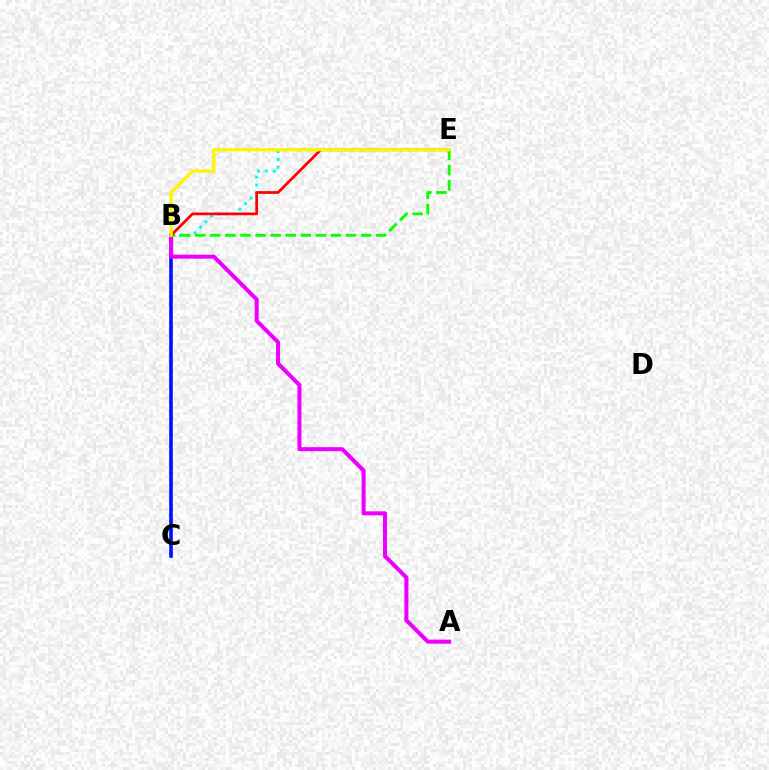{('B', 'E'): [{'color': '#00fff6', 'line_style': 'dotted', 'thickness': 2.12}, {'color': '#08ff00', 'line_style': 'dashed', 'thickness': 2.05}, {'color': '#ff0000', 'line_style': 'solid', 'thickness': 1.96}, {'color': '#fcf500', 'line_style': 'solid', 'thickness': 2.37}], ('B', 'C'): [{'color': '#0010ff', 'line_style': 'solid', 'thickness': 2.59}], ('A', 'B'): [{'color': '#ee00ff', 'line_style': 'solid', 'thickness': 2.9}]}